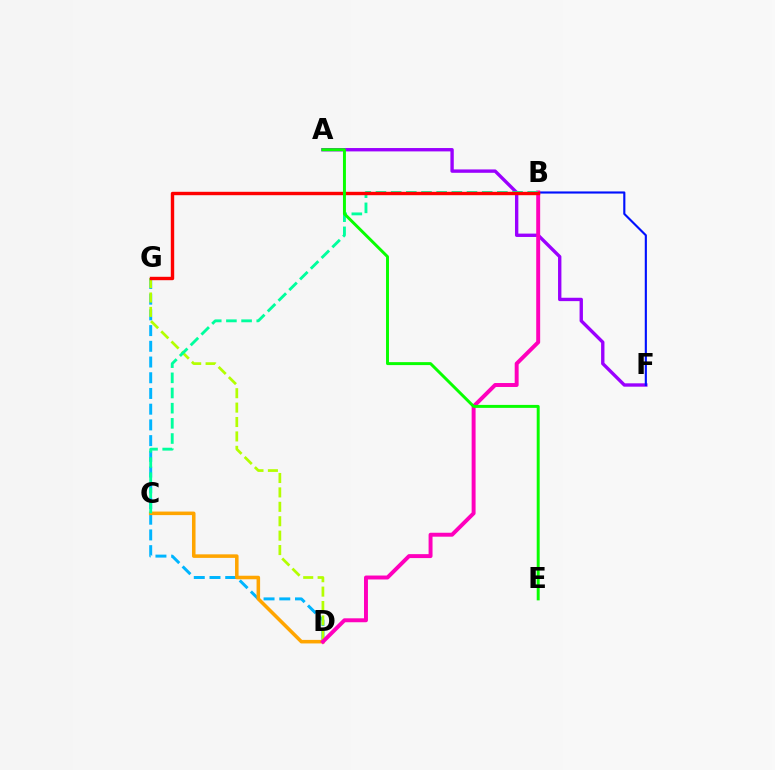{('A', 'F'): [{'color': '#9b00ff', 'line_style': 'solid', 'thickness': 2.42}], ('D', 'G'): [{'color': '#00b5ff', 'line_style': 'dashed', 'thickness': 2.14}, {'color': '#b3ff00', 'line_style': 'dashed', 'thickness': 1.96}], ('C', 'D'): [{'color': '#ffa500', 'line_style': 'solid', 'thickness': 2.55}], ('B', 'F'): [{'color': '#0010ff', 'line_style': 'solid', 'thickness': 1.54}], ('B', 'D'): [{'color': '#ff00bd', 'line_style': 'solid', 'thickness': 2.84}], ('B', 'C'): [{'color': '#00ff9d', 'line_style': 'dashed', 'thickness': 2.06}], ('B', 'G'): [{'color': '#ff0000', 'line_style': 'solid', 'thickness': 2.45}], ('A', 'E'): [{'color': '#08ff00', 'line_style': 'solid', 'thickness': 2.13}]}